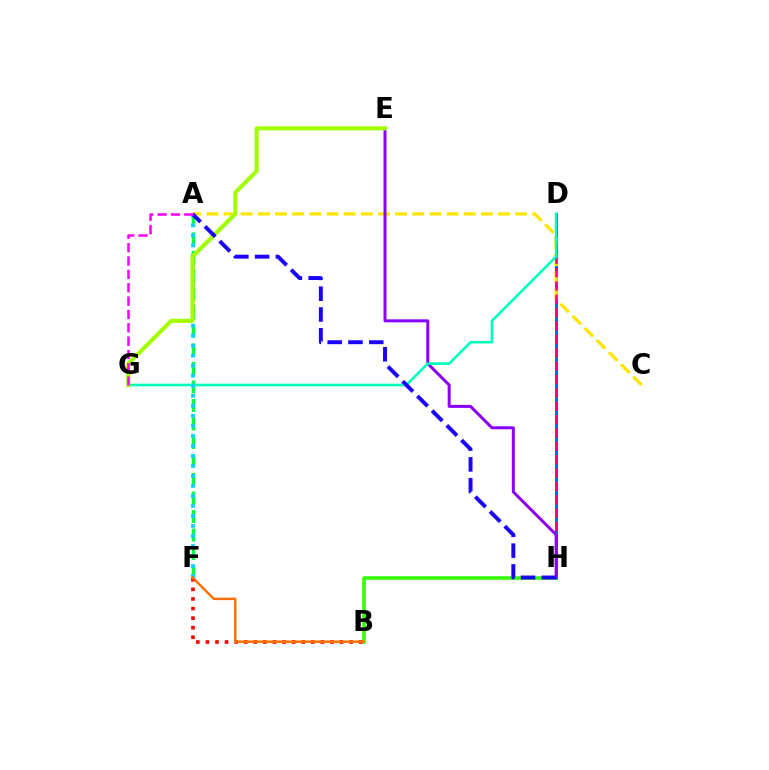{('D', 'H'): [{'color': '#005dff', 'line_style': 'solid', 'thickness': 2.09}, {'color': '#ff0088', 'line_style': 'dashed', 'thickness': 1.82}], ('A', 'C'): [{'color': '#ffe600', 'line_style': 'dashed', 'thickness': 2.33}], ('B', 'H'): [{'color': '#31ff00', 'line_style': 'solid', 'thickness': 2.55}], ('E', 'H'): [{'color': '#8a00ff', 'line_style': 'solid', 'thickness': 2.16}], ('A', 'F'): [{'color': '#00ff45', 'line_style': 'dashed', 'thickness': 2.51}, {'color': '#00d3ff', 'line_style': 'dotted', 'thickness': 2.72}], ('B', 'F'): [{'color': '#ff0000', 'line_style': 'dotted', 'thickness': 2.6}, {'color': '#ff7000', 'line_style': 'solid', 'thickness': 1.76}], ('D', 'G'): [{'color': '#00ffbb', 'line_style': 'solid', 'thickness': 1.87}], ('E', 'G'): [{'color': '#a2ff00', 'line_style': 'solid', 'thickness': 2.94}], ('A', 'H'): [{'color': '#1900ff', 'line_style': 'dashed', 'thickness': 2.82}], ('A', 'G'): [{'color': '#fa00f9', 'line_style': 'dashed', 'thickness': 1.81}]}